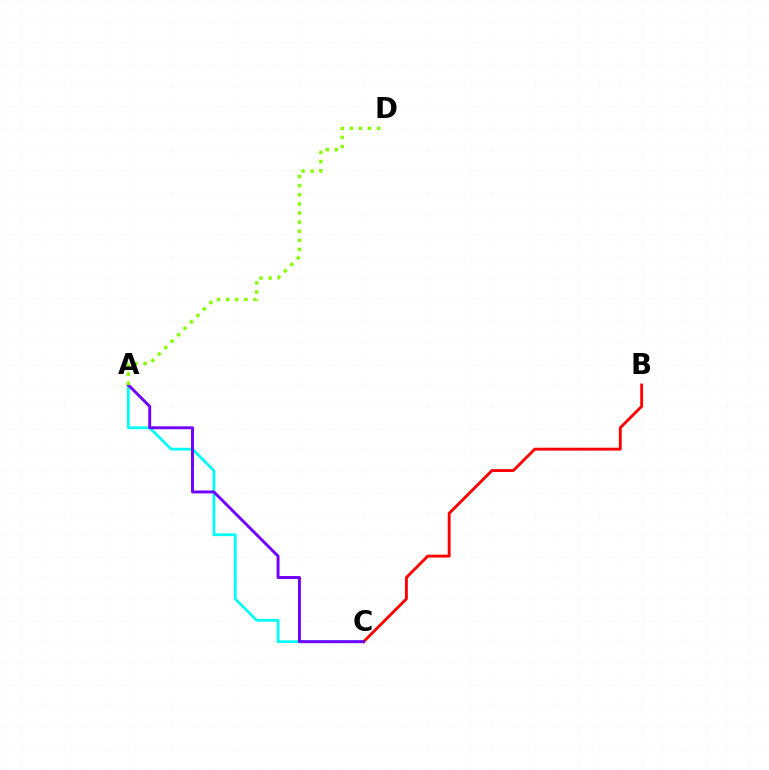{('A', 'C'): [{'color': '#00fff6', 'line_style': 'solid', 'thickness': 2.0}, {'color': '#7200ff', 'line_style': 'solid', 'thickness': 2.12}], ('B', 'C'): [{'color': '#ff0000', 'line_style': 'solid', 'thickness': 2.07}], ('A', 'D'): [{'color': '#84ff00', 'line_style': 'dotted', 'thickness': 2.47}]}